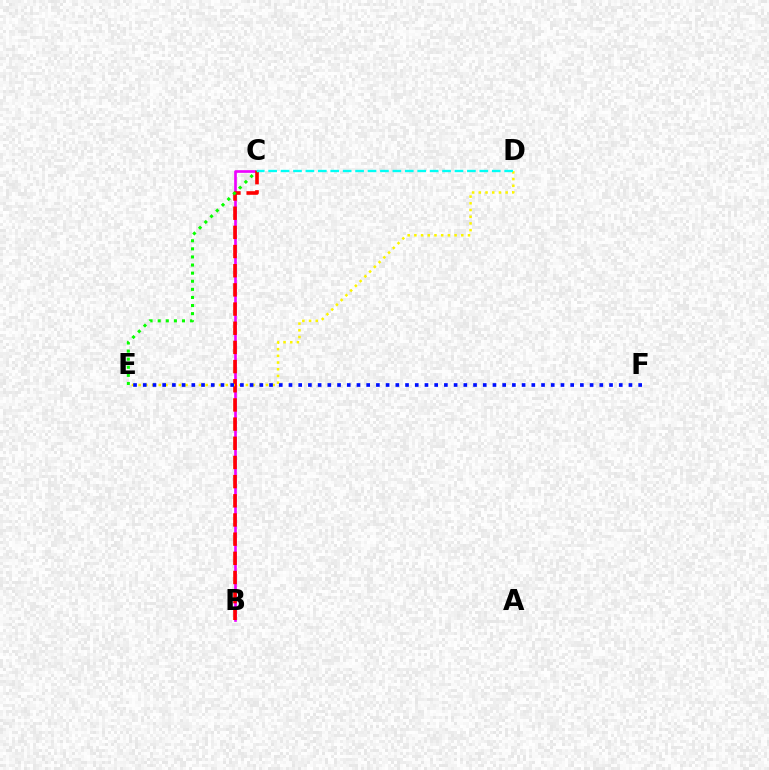{('B', 'C'): [{'color': '#ee00ff', 'line_style': 'solid', 'thickness': 1.92}, {'color': '#ff0000', 'line_style': 'dashed', 'thickness': 2.6}], ('D', 'E'): [{'color': '#fcf500', 'line_style': 'dotted', 'thickness': 1.82}], ('C', 'E'): [{'color': '#08ff00', 'line_style': 'dotted', 'thickness': 2.2}], ('C', 'D'): [{'color': '#00fff6', 'line_style': 'dashed', 'thickness': 1.69}], ('E', 'F'): [{'color': '#0010ff', 'line_style': 'dotted', 'thickness': 2.64}]}